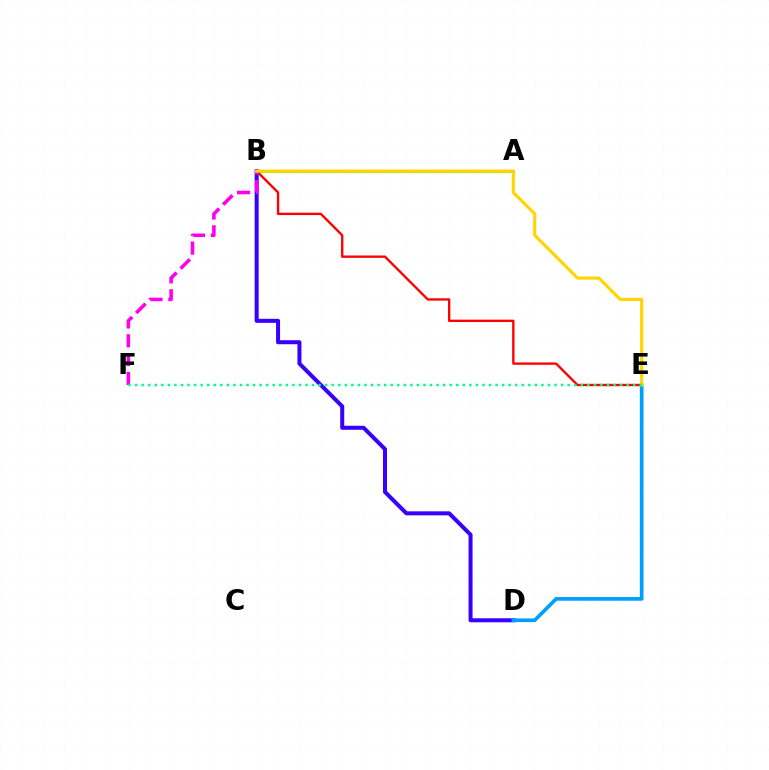{('A', 'B'): [{'color': '#4fff00', 'line_style': 'solid', 'thickness': 2.11}], ('B', 'D'): [{'color': '#3700ff', 'line_style': 'solid', 'thickness': 2.89}], ('D', 'E'): [{'color': '#009eff', 'line_style': 'solid', 'thickness': 2.66}], ('B', 'E'): [{'color': '#ff0000', 'line_style': 'solid', 'thickness': 1.7}, {'color': '#ffd500', 'line_style': 'solid', 'thickness': 2.26}], ('B', 'F'): [{'color': '#ff00ed', 'line_style': 'dashed', 'thickness': 2.56}], ('E', 'F'): [{'color': '#00ff86', 'line_style': 'dotted', 'thickness': 1.78}]}